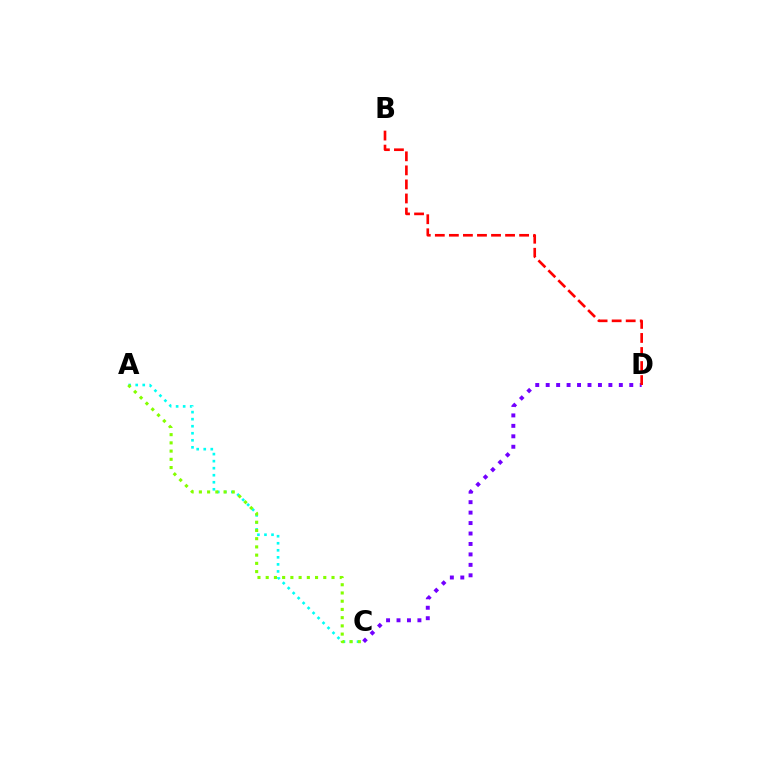{('A', 'C'): [{'color': '#00fff6', 'line_style': 'dotted', 'thickness': 1.91}, {'color': '#84ff00', 'line_style': 'dotted', 'thickness': 2.24}], ('C', 'D'): [{'color': '#7200ff', 'line_style': 'dotted', 'thickness': 2.84}], ('B', 'D'): [{'color': '#ff0000', 'line_style': 'dashed', 'thickness': 1.91}]}